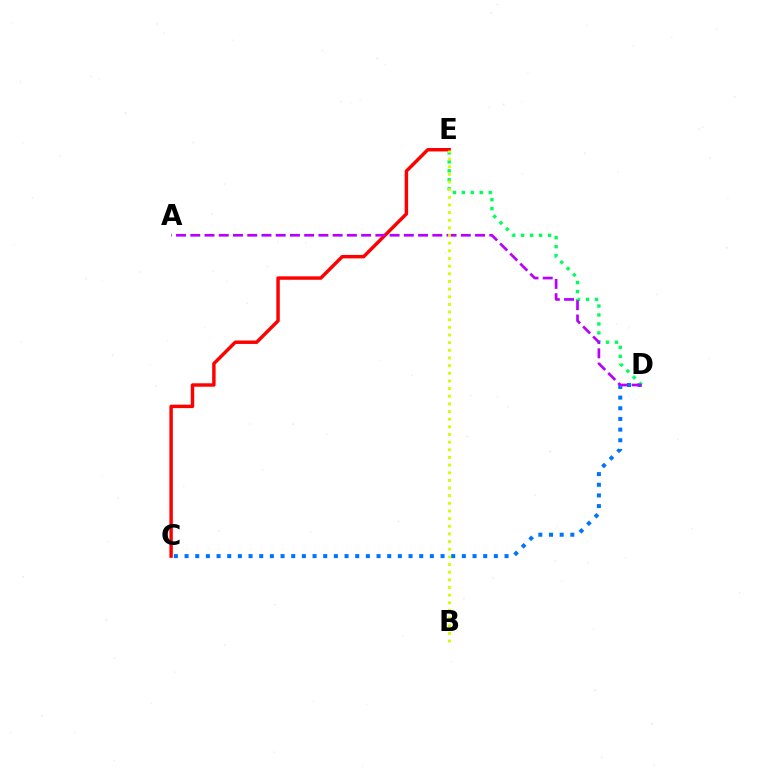{('C', 'E'): [{'color': '#ff0000', 'line_style': 'solid', 'thickness': 2.48}], ('C', 'D'): [{'color': '#0074ff', 'line_style': 'dotted', 'thickness': 2.9}], ('D', 'E'): [{'color': '#00ff5c', 'line_style': 'dotted', 'thickness': 2.43}], ('A', 'D'): [{'color': '#b900ff', 'line_style': 'dashed', 'thickness': 1.93}], ('B', 'E'): [{'color': '#d1ff00', 'line_style': 'dotted', 'thickness': 2.08}]}